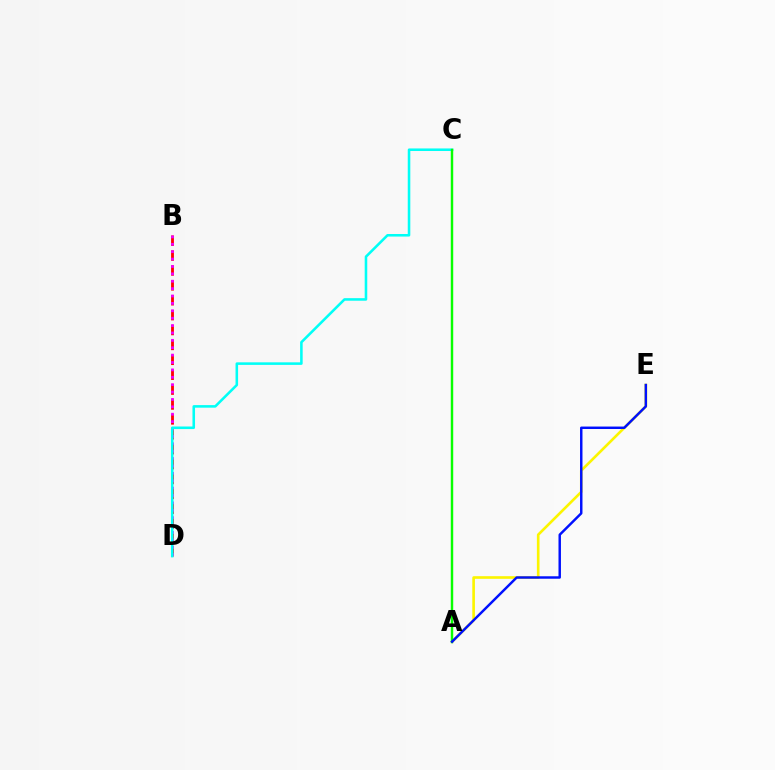{('A', 'E'): [{'color': '#fcf500', 'line_style': 'solid', 'thickness': 1.9}, {'color': '#0010ff', 'line_style': 'solid', 'thickness': 1.77}], ('B', 'D'): [{'color': '#ff0000', 'line_style': 'dashed', 'thickness': 2.02}, {'color': '#ee00ff', 'line_style': 'dotted', 'thickness': 2.01}], ('C', 'D'): [{'color': '#00fff6', 'line_style': 'solid', 'thickness': 1.84}], ('A', 'C'): [{'color': '#08ff00', 'line_style': 'solid', 'thickness': 1.76}]}